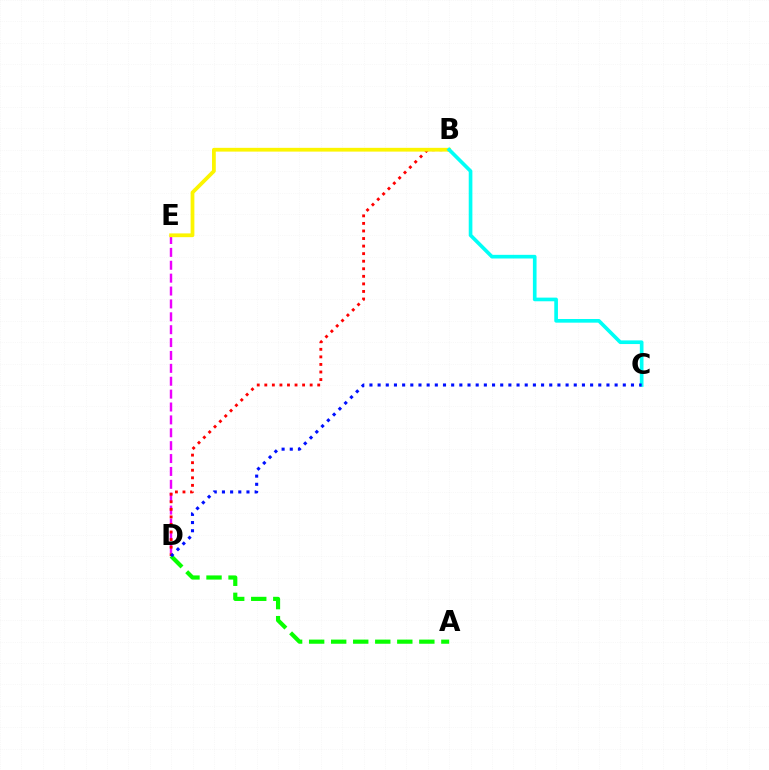{('D', 'E'): [{'color': '#ee00ff', 'line_style': 'dashed', 'thickness': 1.75}], ('B', 'D'): [{'color': '#ff0000', 'line_style': 'dotted', 'thickness': 2.05}], ('B', 'E'): [{'color': '#fcf500', 'line_style': 'solid', 'thickness': 2.71}], ('B', 'C'): [{'color': '#00fff6', 'line_style': 'solid', 'thickness': 2.63}], ('A', 'D'): [{'color': '#08ff00', 'line_style': 'dashed', 'thickness': 2.99}], ('C', 'D'): [{'color': '#0010ff', 'line_style': 'dotted', 'thickness': 2.22}]}